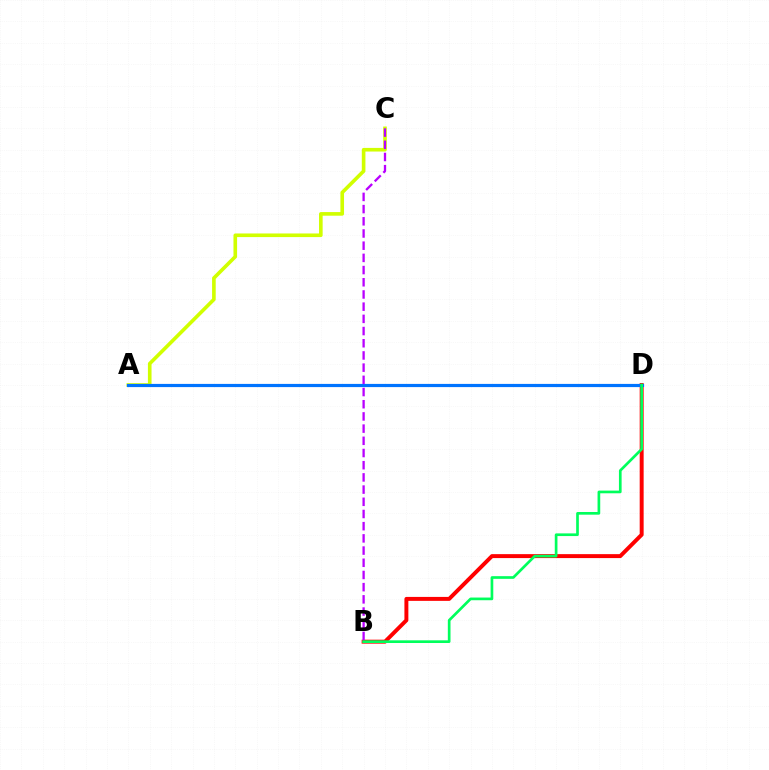{('A', 'C'): [{'color': '#d1ff00', 'line_style': 'solid', 'thickness': 2.61}], ('B', 'D'): [{'color': '#ff0000', 'line_style': 'solid', 'thickness': 2.84}, {'color': '#00ff5c', 'line_style': 'solid', 'thickness': 1.93}], ('A', 'D'): [{'color': '#0074ff', 'line_style': 'solid', 'thickness': 2.3}], ('B', 'C'): [{'color': '#b900ff', 'line_style': 'dashed', 'thickness': 1.66}]}